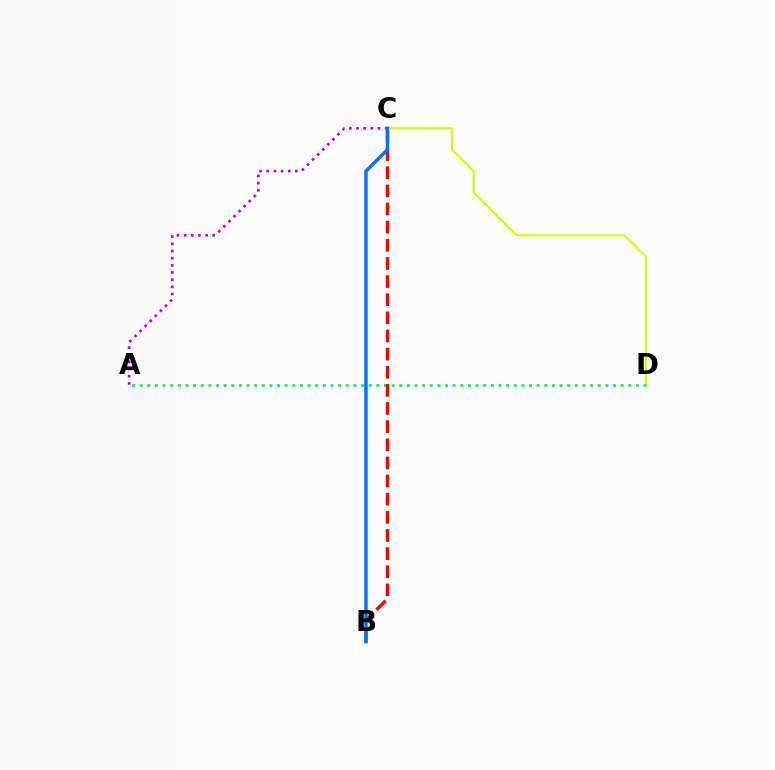{('C', 'D'): [{'color': '#d1ff00', 'line_style': 'solid', 'thickness': 1.56}], ('A', 'D'): [{'color': '#00ff5c', 'line_style': 'dotted', 'thickness': 2.07}], ('A', 'C'): [{'color': '#b900ff', 'line_style': 'dotted', 'thickness': 1.94}], ('B', 'C'): [{'color': '#ff0000', 'line_style': 'dashed', 'thickness': 2.46}, {'color': '#0074ff', 'line_style': 'solid', 'thickness': 2.46}]}